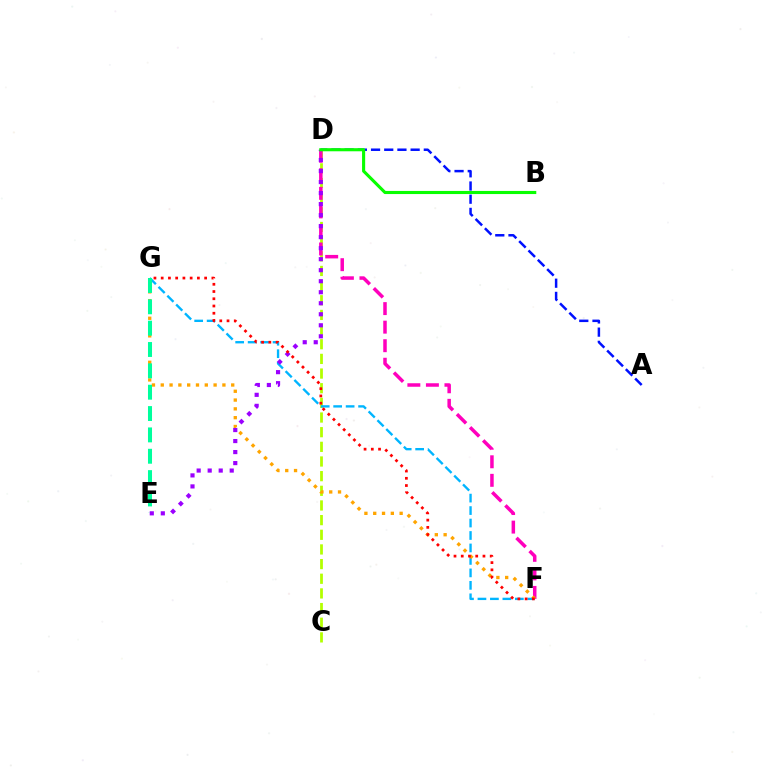{('C', 'D'): [{'color': '#b3ff00', 'line_style': 'dashed', 'thickness': 1.99}], ('A', 'D'): [{'color': '#0010ff', 'line_style': 'dashed', 'thickness': 1.79}], ('D', 'F'): [{'color': '#ff00bd', 'line_style': 'dashed', 'thickness': 2.52}], ('F', 'G'): [{'color': '#00b5ff', 'line_style': 'dashed', 'thickness': 1.69}, {'color': '#ffa500', 'line_style': 'dotted', 'thickness': 2.39}, {'color': '#ff0000', 'line_style': 'dotted', 'thickness': 1.97}], ('E', 'G'): [{'color': '#00ff9d', 'line_style': 'dashed', 'thickness': 2.9}], ('D', 'E'): [{'color': '#9b00ff', 'line_style': 'dotted', 'thickness': 2.99}], ('B', 'D'): [{'color': '#08ff00', 'line_style': 'solid', 'thickness': 2.24}]}